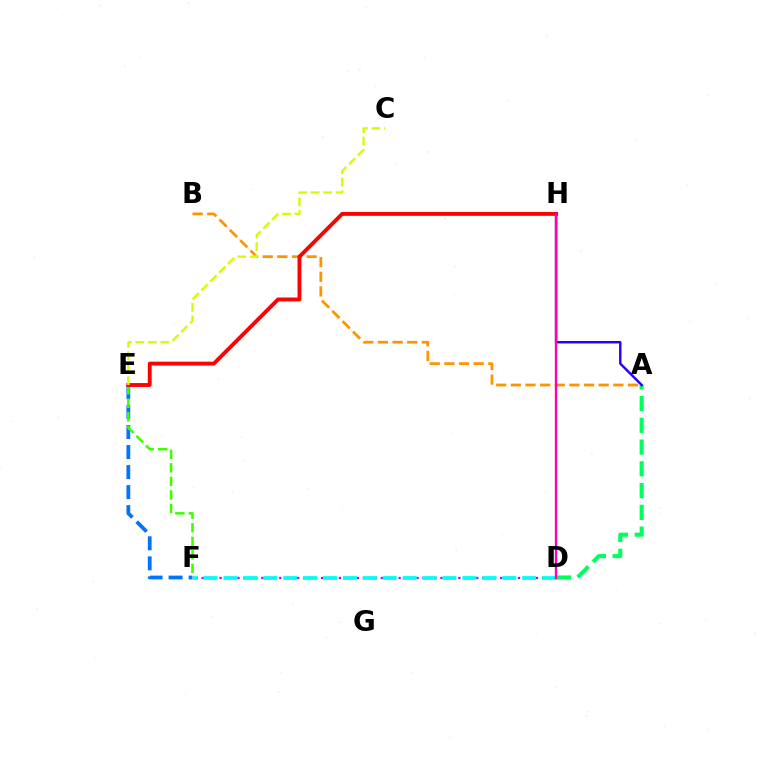{('E', 'F'): [{'color': '#0074ff', 'line_style': 'dashed', 'thickness': 2.72}, {'color': '#3dff00', 'line_style': 'dashed', 'thickness': 1.84}], ('A', 'B'): [{'color': '#ff9400', 'line_style': 'dashed', 'thickness': 1.99}], ('D', 'F'): [{'color': '#b900ff', 'line_style': 'dotted', 'thickness': 1.62}, {'color': '#00fff6', 'line_style': 'dashed', 'thickness': 2.71}], ('A', 'D'): [{'color': '#00ff5c', 'line_style': 'dashed', 'thickness': 2.96}], ('E', 'H'): [{'color': '#ff0000', 'line_style': 'solid', 'thickness': 2.79}], ('C', 'E'): [{'color': '#d1ff00', 'line_style': 'dashed', 'thickness': 1.7}], ('A', 'H'): [{'color': '#2500ff', 'line_style': 'solid', 'thickness': 1.75}], ('D', 'H'): [{'color': '#ff00ac', 'line_style': 'solid', 'thickness': 1.68}]}